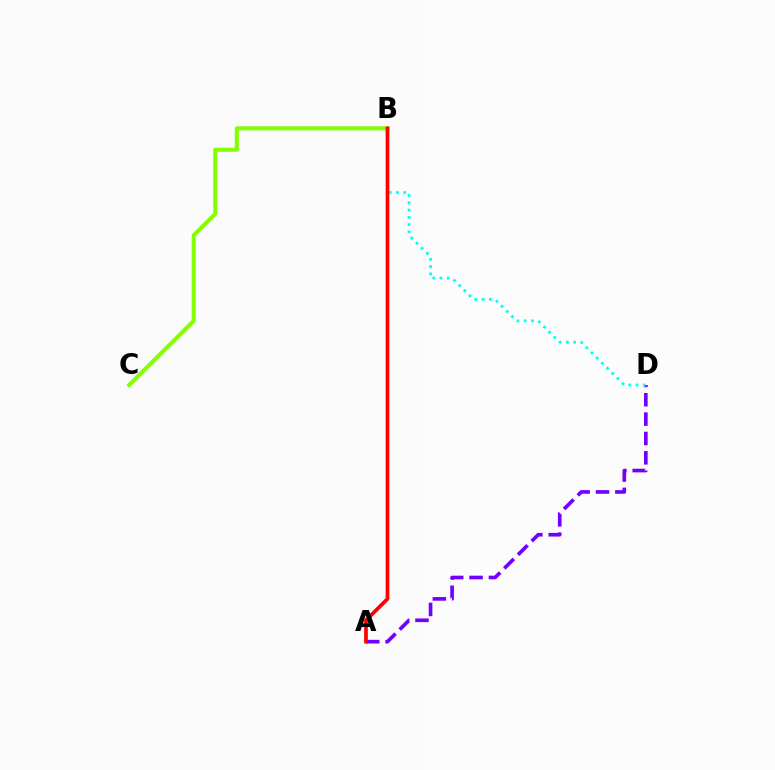{('B', 'C'): [{'color': '#84ff00', 'line_style': 'solid', 'thickness': 2.92}], ('A', 'D'): [{'color': '#7200ff', 'line_style': 'dashed', 'thickness': 2.63}], ('B', 'D'): [{'color': '#00fff6', 'line_style': 'dotted', 'thickness': 1.98}], ('A', 'B'): [{'color': '#ff0000', 'line_style': 'solid', 'thickness': 2.66}]}